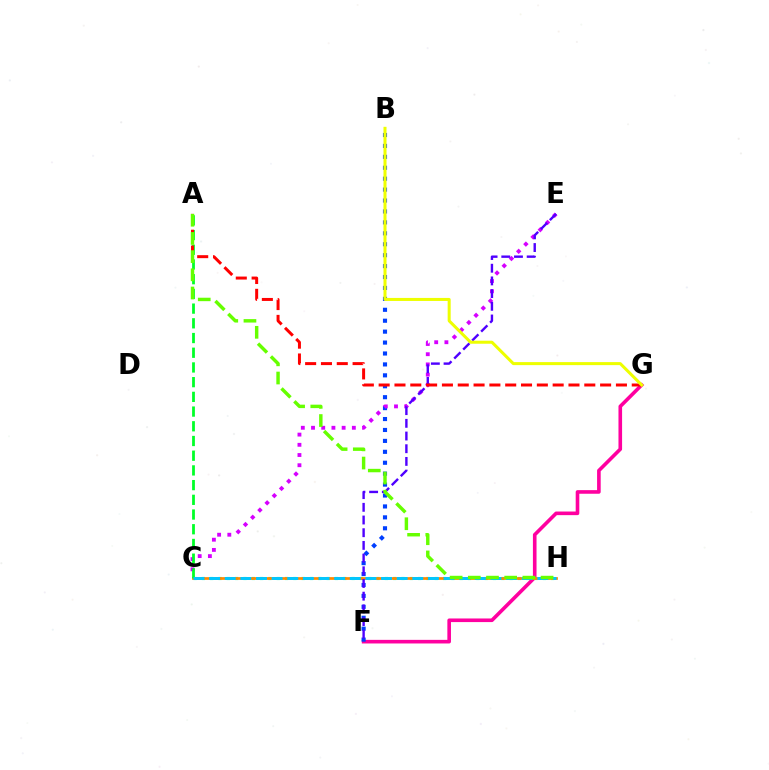{('F', 'G'): [{'color': '#ff00a0', 'line_style': 'solid', 'thickness': 2.6}], ('B', 'F'): [{'color': '#003fff', 'line_style': 'dotted', 'thickness': 2.97}], ('C', 'H'): [{'color': '#00ffaf', 'line_style': 'dotted', 'thickness': 2.26}, {'color': '#ff8800', 'line_style': 'solid', 'thickness': 1.96}, {'color': '#00c7ff', 'line_style': 'dashed', 'thickness': 2.12}], ('C', 'E'): [{'color': '#d600ff', 'line_style': 'dotted', 'thickness': 2.77}], ('A', 'C'): [{'color': '#00ff27', 'line_style': 'dashed', 'thickness': 2.0}], ('E', 'F'): [{'color': '#4f00ff', 'line_style': 'dashed', 'thickness': 1.72}], ('A', 'G'): [{'color': '#ff0000', 'line_style': 'dashed', 'thickness': 2.15}], ('B', 'G'): [{'color': '#eeff00', 'line_style': 'solid', 'thickness': 2.18}], ('A', 'H'): [{'color': '#66ff00', 'line_style': 'dashed', 'thickness': 2.47}]}